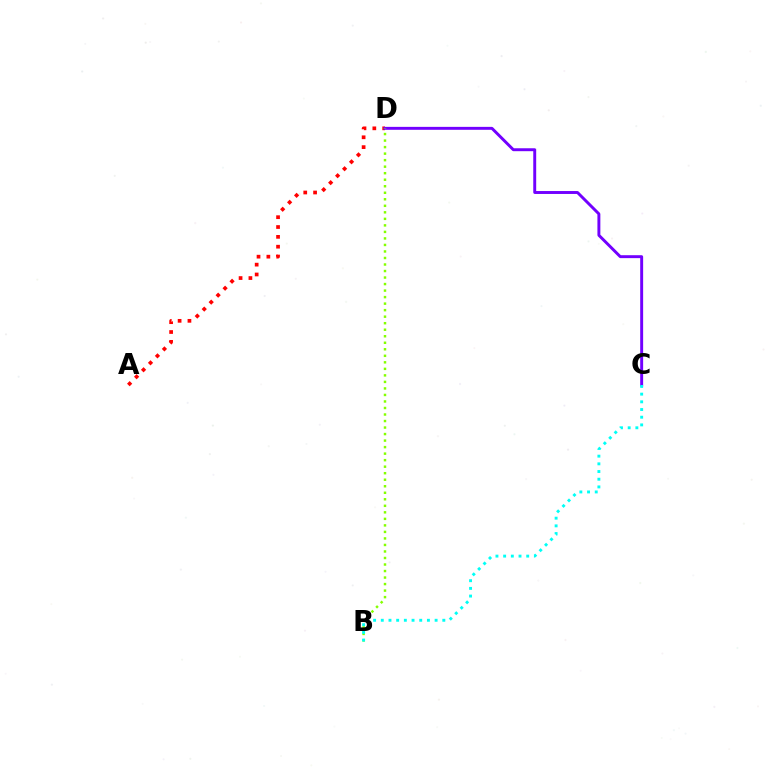{('A', 'D'): [{'color': '#ff0000', 'line_style': 'dotted', 'thickness': 2.67}], ('C', 'D'): [{'color': '#7200ff', 'line_style': 'solid', 'thickness': 2.11}], ('B', 'D'): [{'color': '#84ff00', 'line_style': 'dotted', 'thickness': 1.77}], ('B', 'C'): [{'color': '#00fff6', 'line_style': 'dotted', 'thickness': 2.09}]}